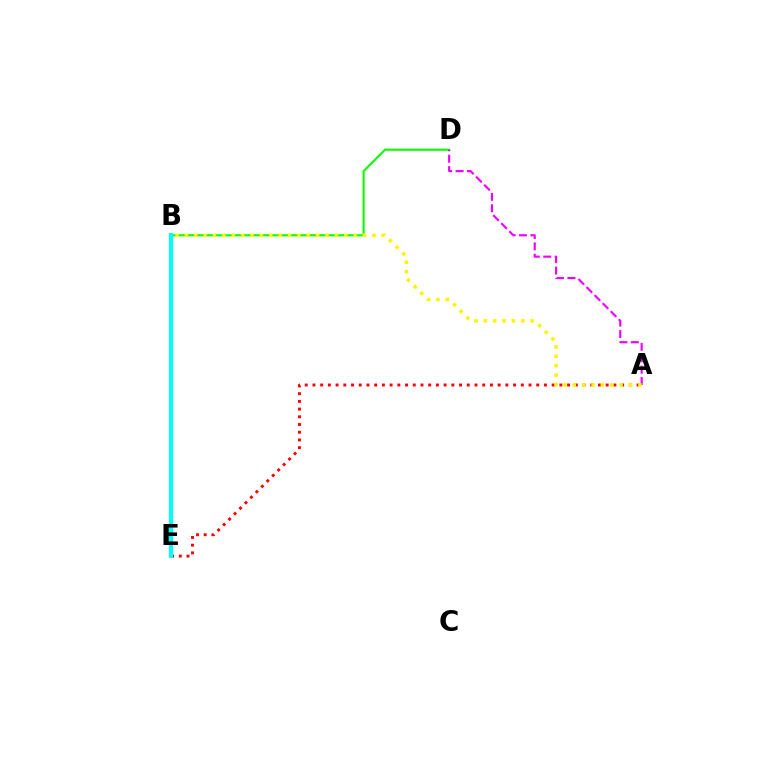{('B', 'E'): [{'color': '#0010ff', 'line_style': 'dotted', 'thickness': 2.06}, {'color': '#00fff6', 'line_style': 'solid', 'thickness': 2.96}], ('B', 'D'): [{'color': '#08ff00', 'line_style': 'solid', 'thickness': 1.51}], ('A', 'E'): [{'color': '#ff0000', 'line_style': 'dotted', 'thickness': 2.1}], ('A', 'D'): [{'color': '#ee00ff', 'line_style': 'dashed', 'thickness': 1.55}], ('A', 'B'): [{'color': '#fcf500', 'line_style': 'dotted', 'thickness': 2.55}]}